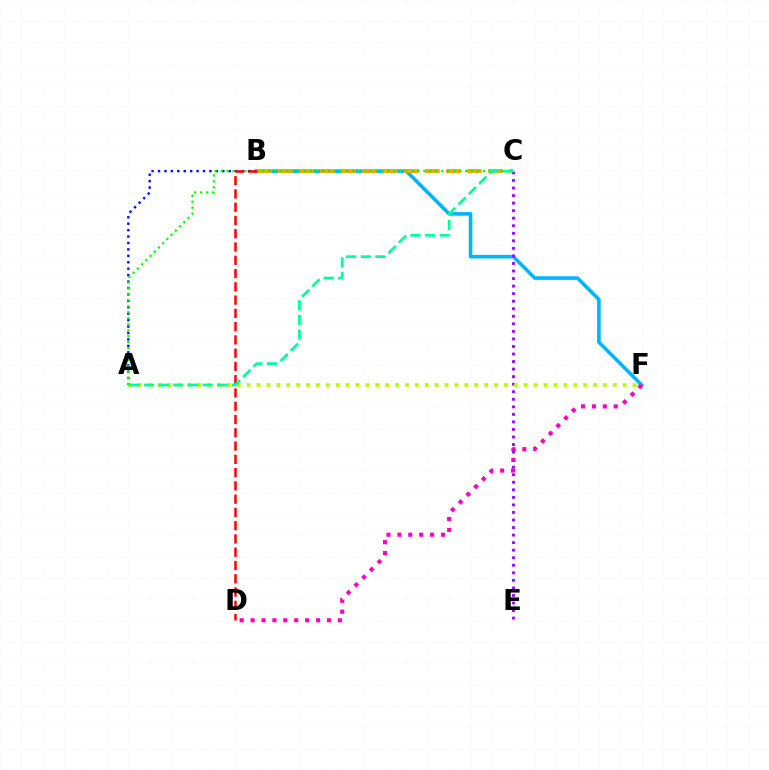{('B', 'F'): [{'color': '#00b5ff', 'line_style': 'solid', 'thickness': 2.6}], ('A', 'B'): [{'color': '#0010ff', 'line_style': 'dotted', 'thickness': 1.75}], ('B', 'C'): [{'color': '#ffa500', 'line_style': 'dashed', 'thickness': 2.85}], ('C', 'E'): [{'color': '#9b00ff', 'line_style': 'dotted', 'thickness': 2.05}], ('A', 'F'): [{'color': '#b3ff00', 'line_style': 'dotted', 'thickness': 2.69}], ('A', 'C'): [{'color': '#08ff00', 'line_style': 'dotted', 'thickness': 1.62}, {'color': '#00ff9d', 'line_style': 'dashed', 'thickness': 1.99}], ('B', 'D'): [{'color': '#ff0000', 'line_style': 'dashed', 'thickness': 1.8}], ('D', 'F'): [{'color': '#ff00bd', 'line_style': 'dotted', 'thickness': 2.96}]}